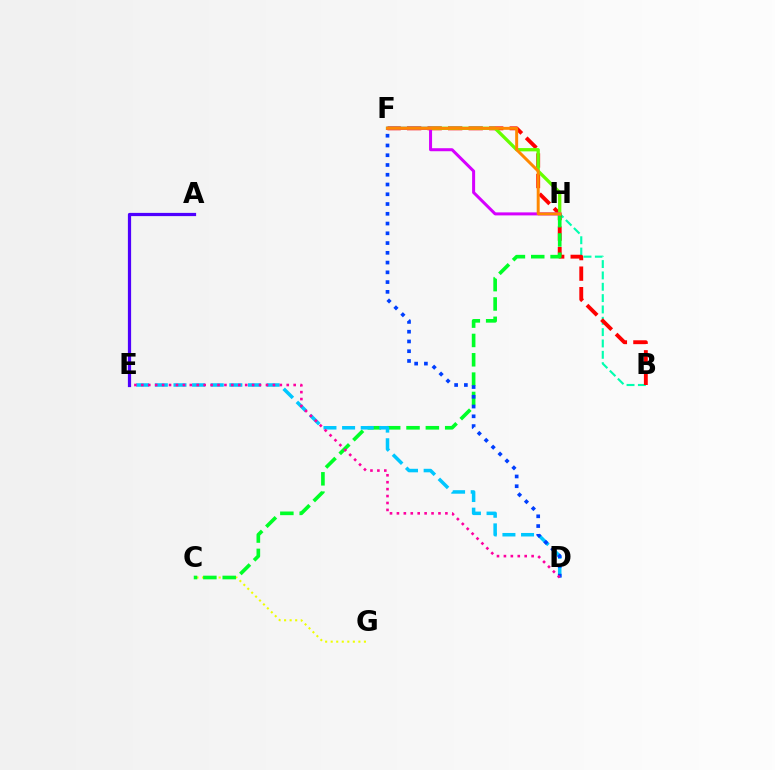{('B', 'H'): [{'color': '#00ffaf', 'line_style': 'dashed', 'thickness': 1.54}], ('C', 'G'): [{'color': '#eeff00', 'line_style': 'dotted', 'thickness': 1.51}], ('B', 'F'): [{'color': '#ff0000', 'line_style': 'dashed', 'thickness': 2.79}], ('C', 'H'): [{'color': '#00ff27', 'line_style': 'dashed', 'thickness': 2.63}], ('F', 'H'): [{'color': '#66ff00', 'line_style': 'solid', 'thickness': 2.37}, {'color': '#d600ff', 'line_style': 'solid', 'thickness': 2.17}, {'color': '#ff8800', 'line_style': 'solid', 'thickness': 2.13}], ('D', 'E'): [{'color': '#00c7ff', 'line_style': 'dashed', 'thickness': 2.53}, {'color': '#ff00a0', 'line_style': 'dotted', 'thickness': 1.88}], ('D', 'F'): [{'color': '#003fff', 'line_style': 'dotted', 'thickness': 2.65}], ('A', 'E'): [{'color': '#4f00ff', 'line_style': 'solid', 'thickness': 2.32}]}